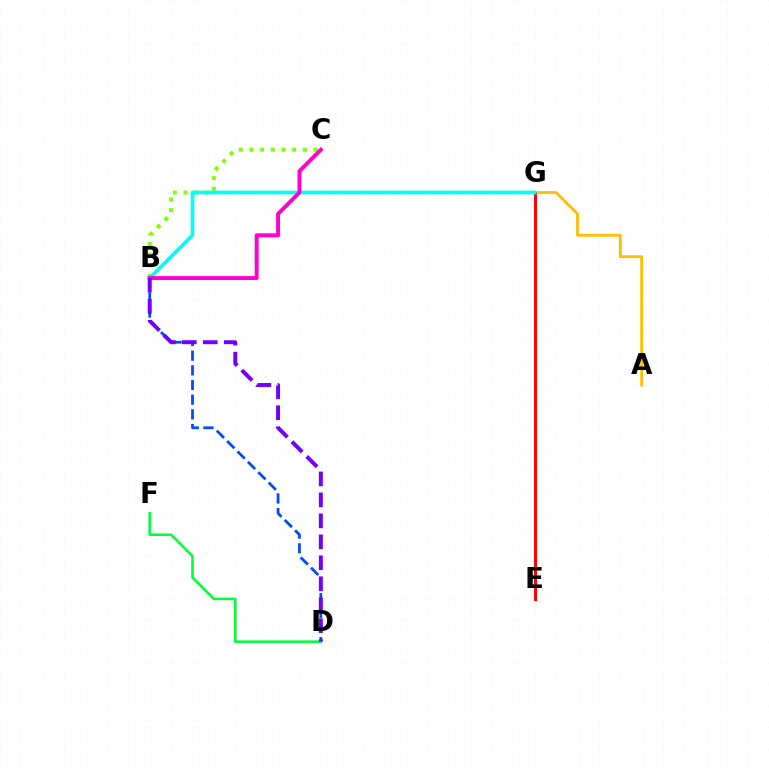{('A', 'G'): [{'color': '#ffbd00', 'line_style': 'solid', 'thickness': 2.0}], ('E', 'G'): [{'color': '#ff0000', 'line_style': 'solid', 'thickness': 2.14}], ('B', 'C'): [{'color': '#84ff00', 'line_style': 'dotted', 'thickness': 2.9}, {'color': '#ff00cf', 'line_style': 'solid', 'thickness': 2.83}], ('B', 'G'): [{'color': '#00fff6', 'line_style': 'solid', 'thickness': 2.64}], ('B', 'D'): [{'color': '#004bff', 'line_style': 'dashed', 'thickness': 1.99}, {'color': '#7200ff', 'line_style': 'dashed', 'thickness': 2.85}], ('D', 'F'): [{'color': '#00ff39', 'line_style': 'solid', 'thickness': 1.84}]}